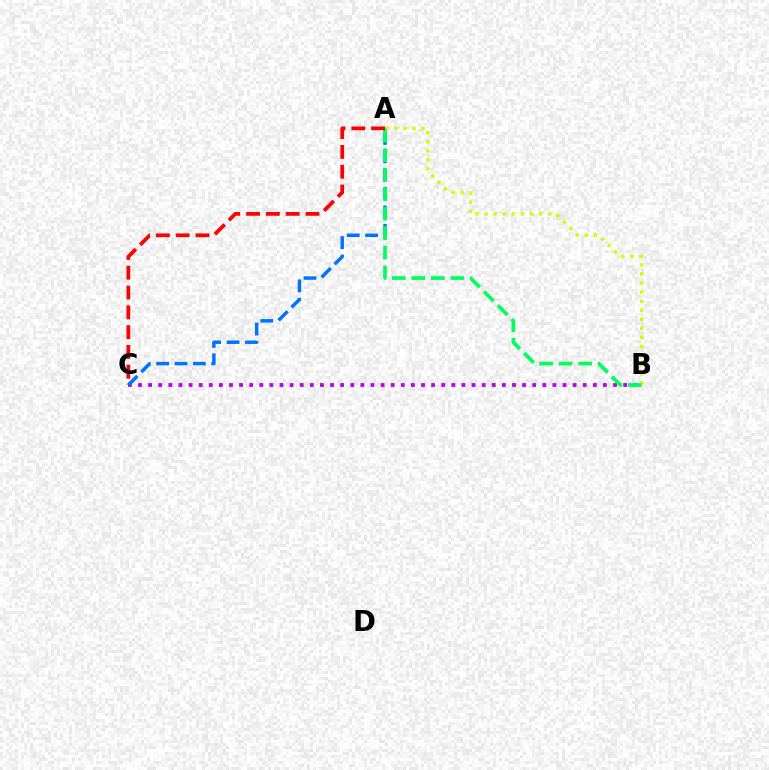{('B', 'C'): [{'color': '#b900ff', 'line_style': 'dotted', 'thickness': 2.75}], ('A', 'B'): [{'color': '#d1ff00', 'line_style': 'dotted', 'thickness': 2.47}, {'color': '#00ff5c', 'line_style': 'dashed', 'thickness': 2.65}], ('A', 'C'): [{'color': '#0074ff', 'line_style': 'dashed', 'thickness': 2.5}, {'color': '#ff0000', 'line_style': 'dashed', 'thickness': 2.69}]}